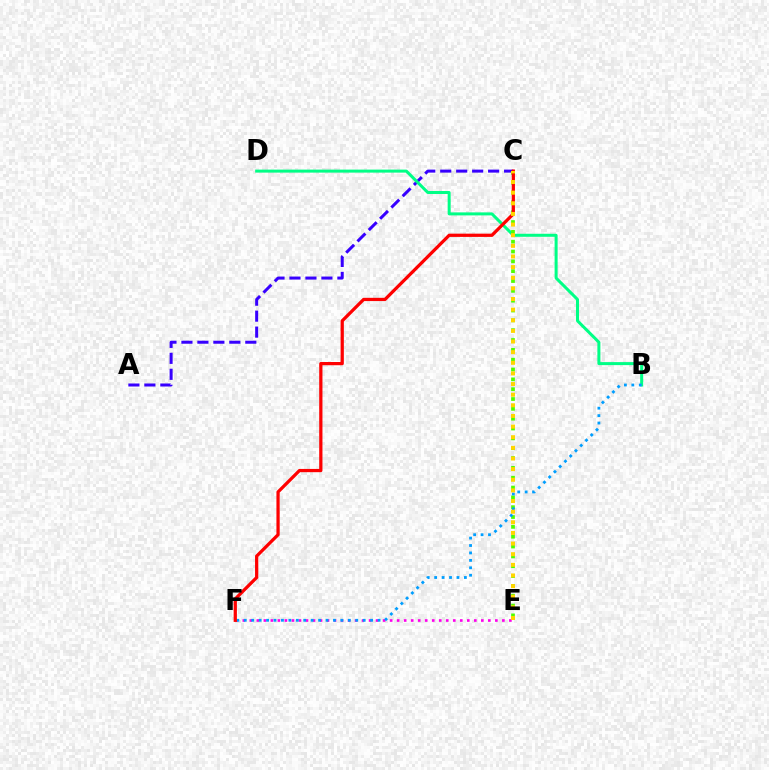{('A', 'C'): [{'color': '#3700ff', 'line_style': 'dashed', 'thickness': 2.17}], ('B', 'D'): [{'color': '#00ff86', 'line_style': 'solid', 'thickness': 2.17}], ('C', 'E'): [{'color': '#4fff00', 'line_style': 'dotted', 'thickness': 2.67}, {'color': '#ffd500', 'line_style': 'dotted', 'thickness': 2.89}], ('E', 'F'): [{'color': '#ff00ed', 'line_style': 'dotted', 'thickness': 1.91}], ('B', 'F'): [{'color': '#009eff', 'line_style': 'dotted', 'thickness': 2.02}], ('C', 'F'): [{'color': '#ff0000', 'line_style': 'solid', 'thickness': 2.33}]}